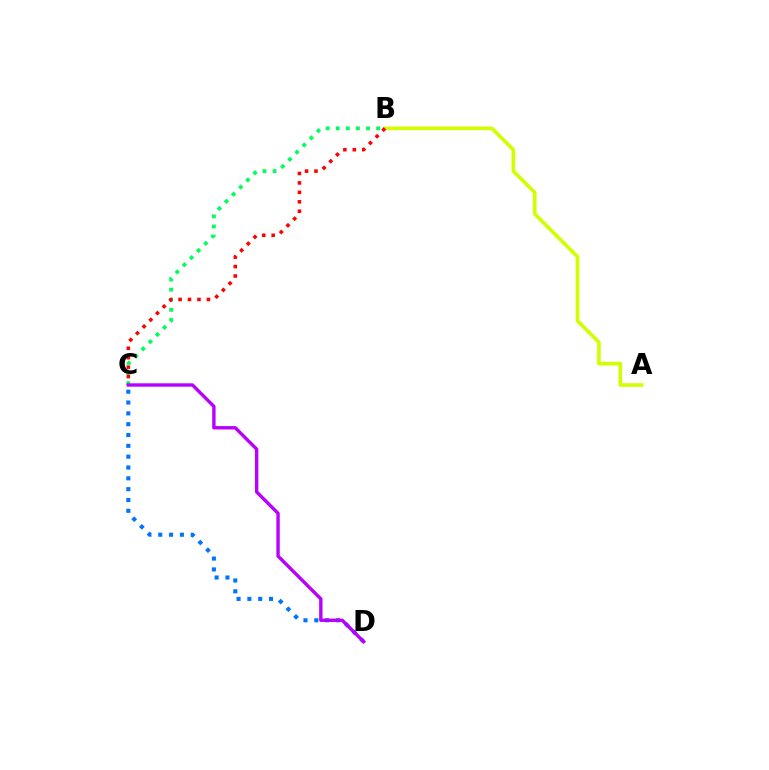{('A', 'B'): [{'color': '#d1ff00', 'line_style': 'solid', 'thickness': 2.62}], ('B', 'C'): [{'color': '#00ff5c', 'line_style': 'dotted', 'thickness': 2.75}, {'color': '#ff0000', 'line_style': 'dotted', 'thickness': 2.57}], ('C', 'D'): [{'color': '#0074ff', 'line_style': 'dotted', 'thickness': 2.94}, {'color': '#b900ff', 'line_style': 'solid', 'thickness': 2.43}]}